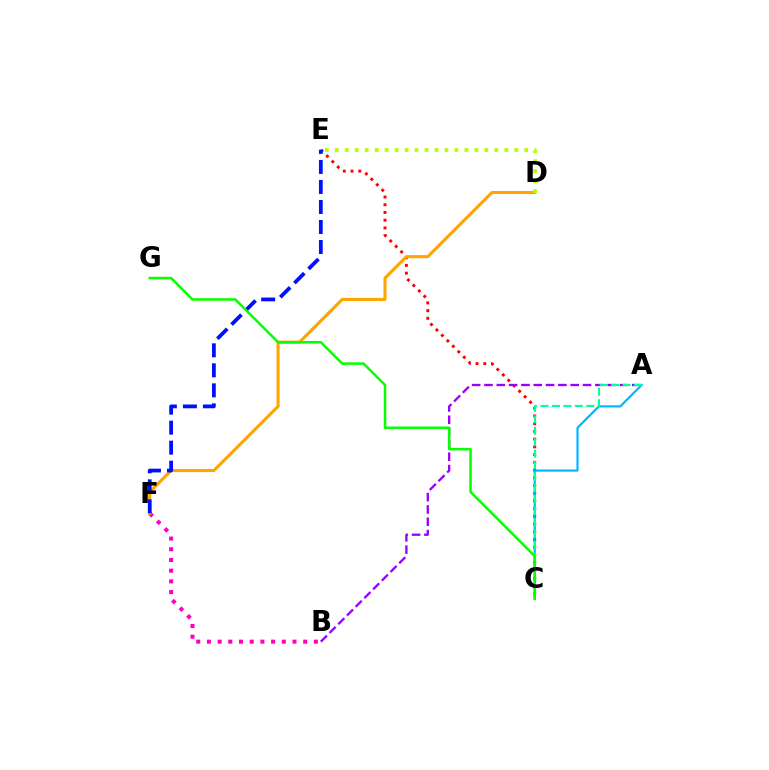{('B', 'F'): [{'color': '#ff00bd', 'line_style': 'dotted', 'thickness': 2.91}], ('C', 'E'): [{'color': '#ff0000', 'line_style': 'dotted', 'thickness': 2.1}], ('A', 'B'): [{'color': '#9b00ff', 'line_style': 'dashed', 'thickness': 1.67}], ('D', 'F'): [{'color': '#ffa500', 'line_style': 'solid', 'thickness': 2.23}], ('A', 'C'): [{'color': '#00b5ff', 'line_style': 'solid', 'thickness': 1.55}, {'color': '#00ff9d', 'line_style': 'dashed', 'thickness': 1.56}], ('D', 'E'): [{'color': '#b3ff00', 'line_style': 'dotted', 'thickness': 2.71}], ('E', 'F'): [{'color': '#0010ff', 'line_style': 'dashed', 'thickness': 2.72}], ('C', 'G'): [{'color': '#08ff00', 'line_style': 'solid', 'thickness': 1.82}]}